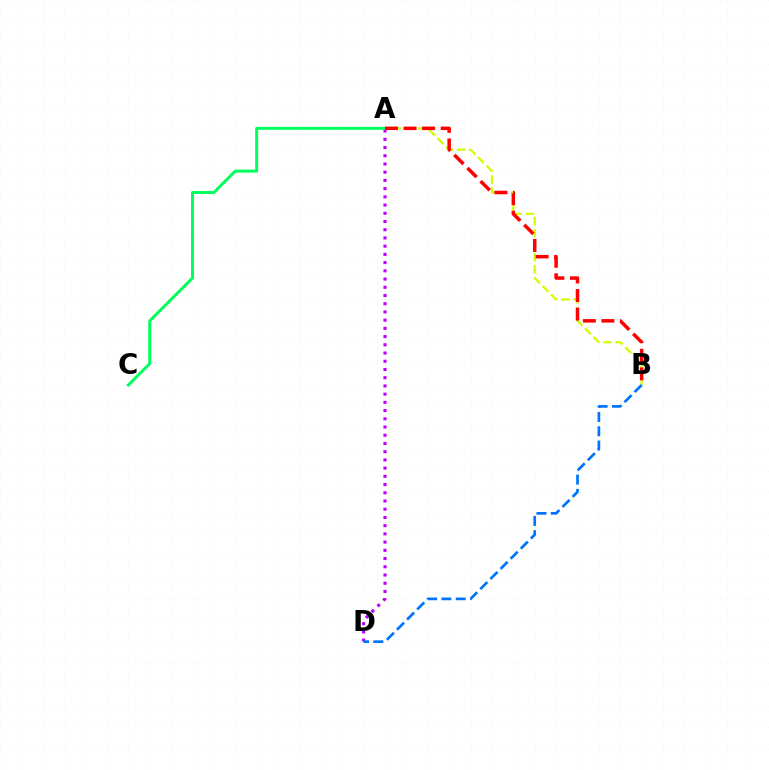{('A', 'D'): [{'color': '#b900ff', 'line_style': 'dotted', 'thickness': 2.23}], ('A', 'B'): [{'color': '#d1ff00', 'line_style': 'dashed', 'thickness': 1.64}, {'color': '#ff0000', 'line_style': 'dashed', 'thickness': 2.52}], ('A', 'C'): [{'color': '#00ff5c', 'line_style': 'solid', 'thickness': 2.13}], ('B', 'D'): [{'color': '#0074ff', 'line_style': 'dashed', 'thickness': 1.94}]}